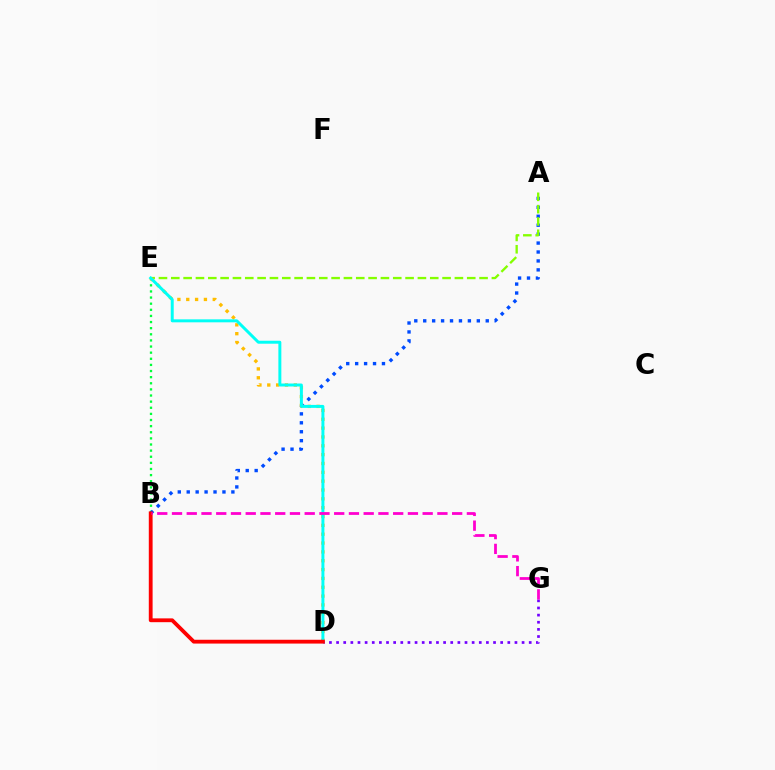{('B', 'E'): [{'color': '#00ff39', 'line_style': 'dotted', 'thickness': 1.66}], ('A', 'B'): [{'color': '#004bff', 'line_style': 'dotted', 'thickness': 2.43}], ('A', 'E'): [{'color': '#84ff00', 'line_style': 'dashed', 'thickness': 1.68}], ('D', 'E'): [{'color': '#ffbd00', 'line_style': 'dotted', 'thickness': 2.4}, {'color': '#00fff6', 'line_style': 'solid', 'thickness': 2.14}], ('D', 'G'): [{'color': '#7200ff', 'line_style': 'dotted', 'thickness': 1.94}], ('B', 'D'): [{'color': '#ff0000', 'line_style': 'solid', 'thickness': 2.74}], ('B', 'G'): [{'color': '#ff00cf', 'line_style': 'dashed', 'thickness': 2.0}]}